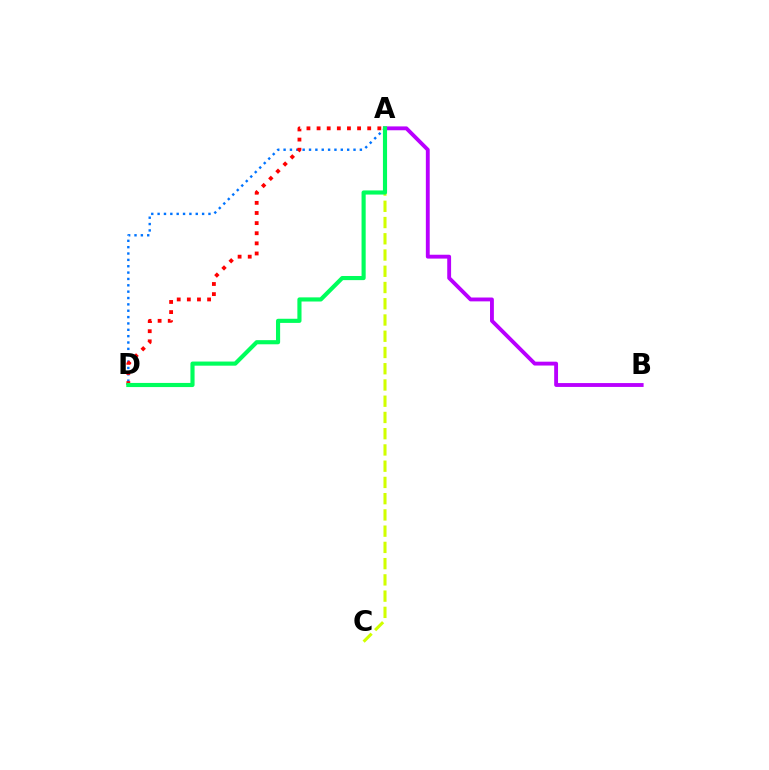{('A', 'B'): [{'color': '#b900ff', 'line_style': 'solid', 'thickness': 2.78}], ('A', 'C'): [{'color': '#d1ff00', 'line_style': 'dashed', 'thickness': 2.21}], ('A', 'D'): [{'color': '#0074ff', 'line_style': 'dotted', 'thickness': 1.73}, {'color': '#ff0000', 'line_style': 'dotted', 'thickness': 2.75}, {'color': '#00ff5c', 'line_style': 'solid', 'thickness': 2.98}]}